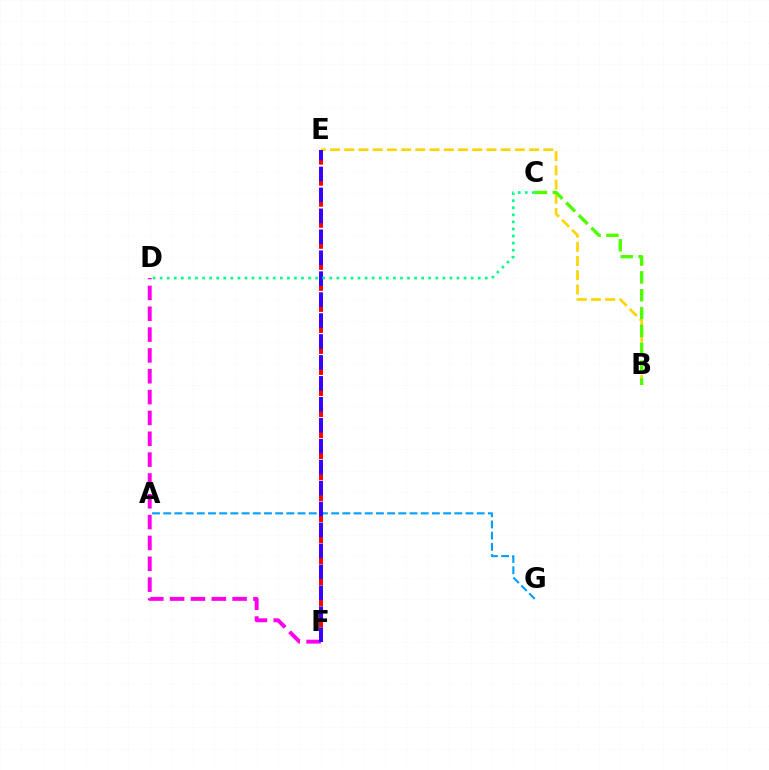{('B', 'E'): [{'color': '#ffd500', 'line_style': 'dashed', 'thickness': 1.93}], ('A', 'G'): [{'color': '#009eff', 'line_style': 'dashed', 'thickness': 1.52}], ('E', 'F'): [{'color': '#ff0000', 'line_style': 'dashed', 'thickness': 2.86}, {'color': '#3700ff', 'line_style': 'dashed', 'thickness': 2.85}], ('D', 'F'): [{'color': '#ff00ed', 'line_style': 'dashed', 'thickness': 2.83}], ('B', 'C'): [{'color': '#4fff00', 'line_style': 'dashed', 'thickness': 2.42}], ('C', 'D'): [{'color': '#00ff86', 'line_style': 'dotted', 'thickness': 1.92}]}